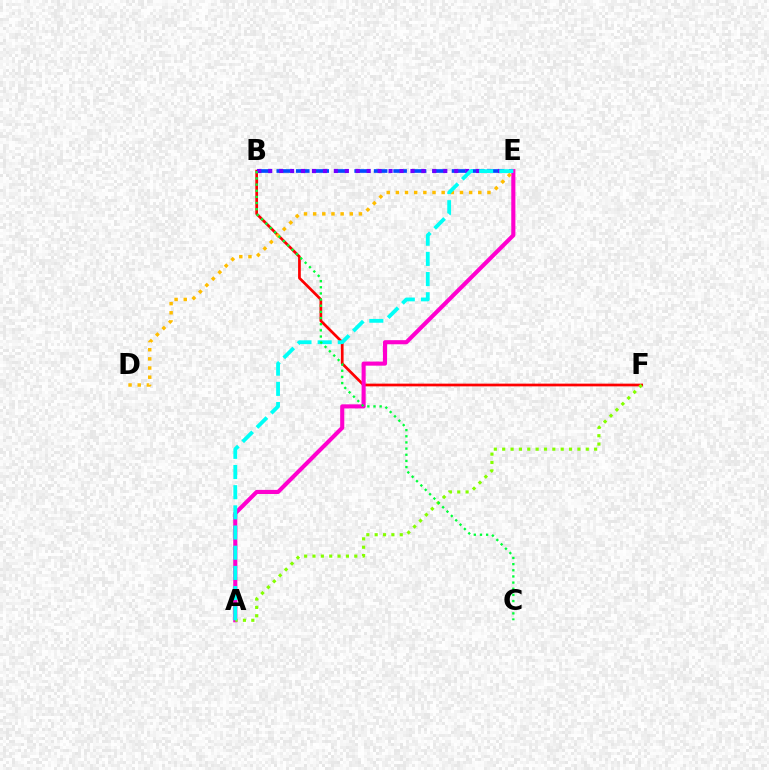{('B', 'F'): [{'color': '#ff0000', 'line_style': 'solid', 'thickness': 1.96}], ('A', 'E'): [{'color': '#ff00cf', 'line_style': 'solid', 'thickness': 2.95}, {'color': '#00fff6', 'line_style': 'dashed', 'thickness': 2.74}], ('A', 'F'): [{'color': '#84ff00', 'line_style': 'dotted', 'thickness': 2.27}], ('B', 'E'): [{'color': '#004bff', 'line_style': 'dashed', 'thickness': 2.65}, {'color': '#7200ff', 'line_style': 'dotted', 'thickness': 2.97}], ('D', 'E'): [{'color': '#ffbd00', 'line_style': 'dotted', 'thickness': 2.49}], ('B', 'C'): [{'color': '#00ff39', 'line_style': 'dotted', 'thickness': 1.67}]}